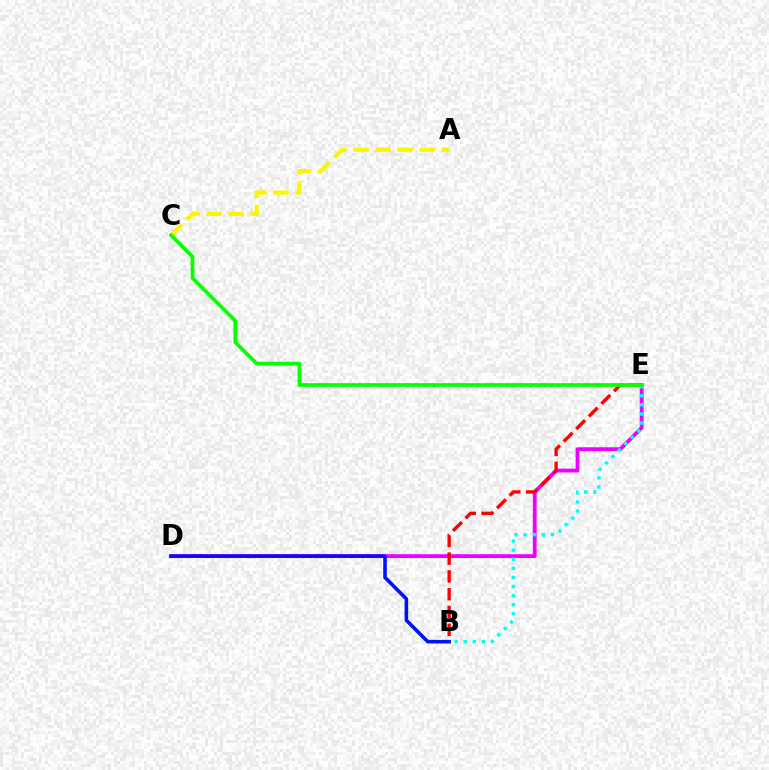{('D', 'E'): [{'color': '#ee00ff', 'line_style': 'solid', 'thickness': 2.74}], ('A', 'C'): [{'color': '#fcf500', 'line_style': 'dashed', 'thickness': 3.0}], ('B', 'D'): [{'color': '#0010ff', 'line_style': 'solid', 'thickness': 2.58}], ('B', 'E'): [{'color': '#ff0000', 'line_style': 'dashed', 'thickness': 2.42}, {'color': '#00fff6', 'line_style': 'dotted', 'thickness': 2.47}], ('C', 'E'): [{'color': '#08ff00', 'line_style': 'solid', 'thickness': 2.67}]}